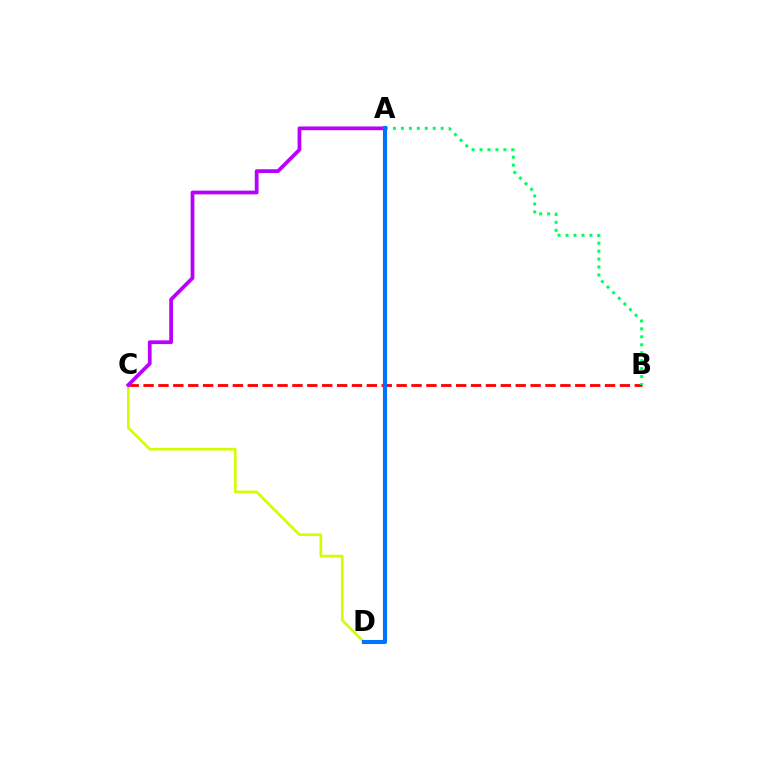{('B', 'C'): [{'color': '#ff0000', 'line_style': 'dashed', 'thickness': 2.02}], ('A', 'B'): [{'color': '#00ff5c', 'line_style': 'dotted', 'thickness': 2.16}], ('C', 'D'): [{'color': '#d1ff00', 'line_style': 'solid', 'thickness': 1.93}], ('A', 'C'): [{'color': '#b900ff', 'line_style': 'solid', 'thickness': 2.7}], ('A', 'D'): [{'color': '#0074ff', 'line_style': 'solid', 'thickness': 2.95}]}